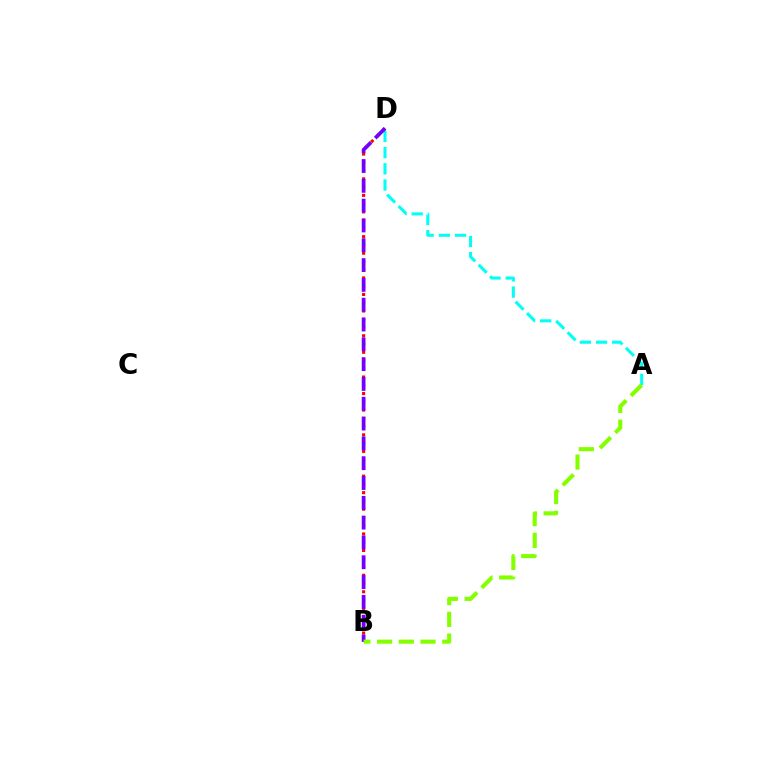{('A', 'D'): [{'color': '#00fff6', 'line_style': 'dashed', 'thickness': 2.2}], ('B', 'D'): [{'color': '#ff0000', 'line_style': 'dotted', 'thickness': 2.24}, {'color': '#7200ff', 'line_style': 'dashed', 'thickness': 2.69}], ('A', 'B'): [{'color': '#84ff00', 'line_style': 'dashed', 'thickness': 2.95}]}